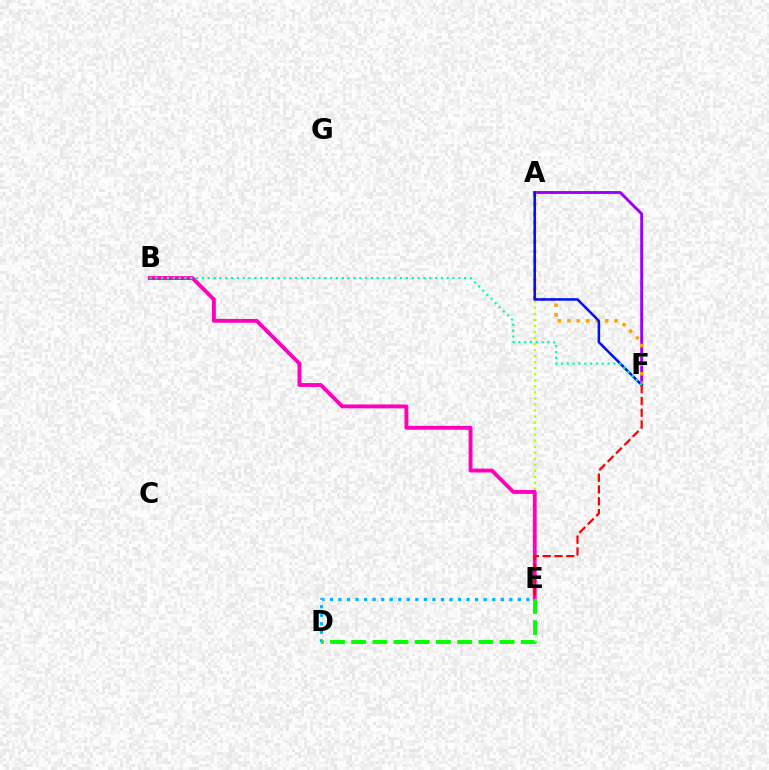{('A', 'E'): [{'color': '#b3ff00', 'line_style': 'dotted', 'thickness': 1.64}], ('B', 'E'): [{'color': '#ff00bd', 'line_style': 'solid', 'thickness': 2.79}], ('D', 'E'): [{'color': '#00b5ff', 'line_style': 'dotted', 'thickness': 2.32}, {'color': '#08ff00', 'line_style': 'dashed', 'thickness': 2.88}], ('A', 'F'): [{'color': '#9b00ff', 'line_style': 'solid', 'thickness': 2.09}, {'color': '#ffa500', 'line_style': 'dotted', 'thickness': 2.56}, {'color': '#0010ff', 'line_style': 'solid', 'thickness': 1.83}], ('E', 'F'): [{'color': '#ff0000', 'line_style': 'dashed', 'thickness': 1.6}], ('B', 'F'): [{'color': '#00ff9d', 'line_style': 'dotted', 'thickness': 1.58}]}